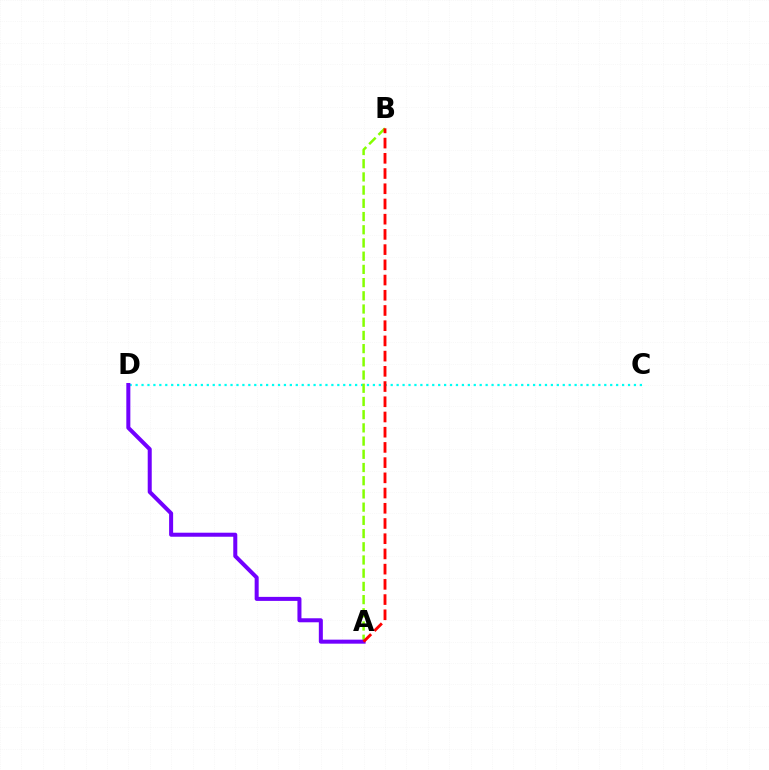{('C', 'D'): [{'color': '#00fff6', 'line_style': 'dotted', 'thickness': 1.61}], ('A', 'B'): [{'color': '#84ff00', 'line_style': 'dashed', 'thickness': 1.79}, {'color': '#ff0000', 'line_style': 'dashed', 'thickness': 2.07}], ('A', 'D'): [{'color': '#7200ff', 'line_style': 'solid', 'thickness': 2.89}]}